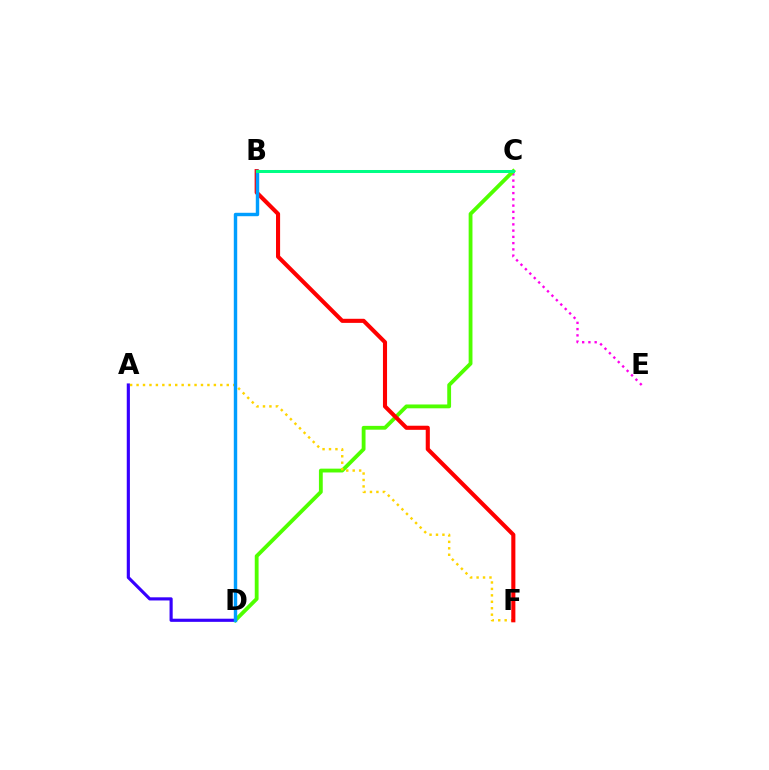{('C', 'E'): [{'color': '#ff00ed', 'line_style': 'dotted', 'thickness': 1.7}], ('C', 'D'): [{'color': '#4fff00', 'line_style': 'solid', 'thickness': 2.75}], ('A', 'D'): [{'color': '#3700ff', 'line_style': 'solid', 'thickness': 2.26}], ('A', 'F'): [{'color': '#ffd500', 'line_style': 'dotted', 'thickness': 1.75}], ('B', 'F'): [{'color': '#ff0000', 'line_style': 'solid', 'thickness': 2.95}], ('B', 'D'): [{'color': '#009eff', 'line_style': 'solid', 'thickness': 2.46}], ('B', 'C'): [{'color': '#00ff86', 'line_style': 'solid', 'thickness': 2.17}]}